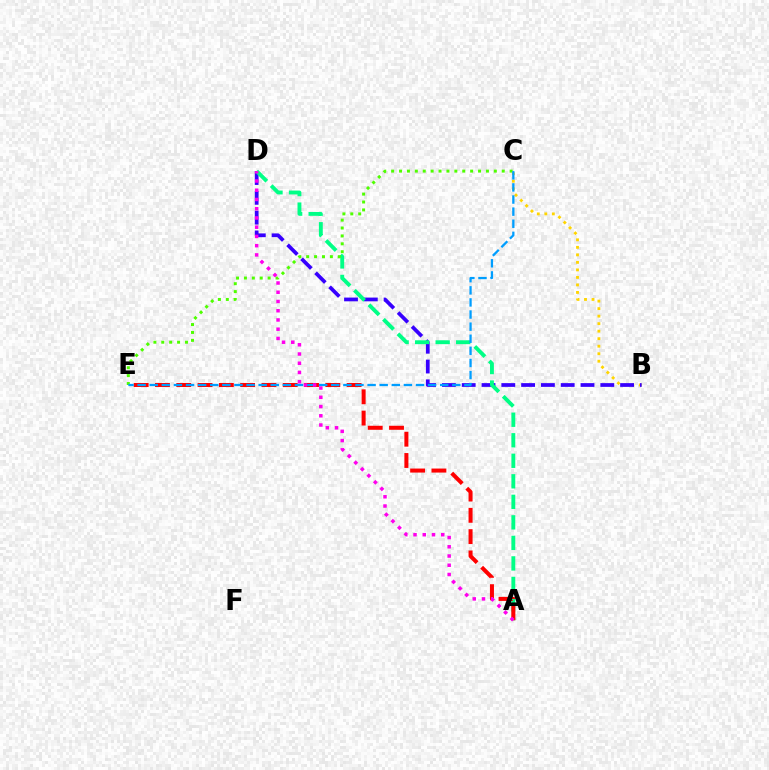{('B', 'C'): [{'color': '#ffd500', 'line_style': 'dotted', 'thickness': 2.04}], ('B', 'D'): [{'color': '#3700ff', 'line_style': 'dashed', 'thickness': 2.69}], ('A', 'D'): [{'color': '#00ff86', 'line_style': 'dashed', 'thickness': 2.79}, {'color': '#ff00ed', 'line_style': 'dotted', 'thickness': 2.51}], ('C', 'E'): [{'color': '#4fff00', 'line_style': 'dotted', 'thickness': 2.15}, {'color': '#009eff', 'line_style': 'dashed', 'thickness': 1.64}], ('A', 'E'): [{'color': '#ff0000', 'line_style': 'dashed', 'thickness': 2.89}]}